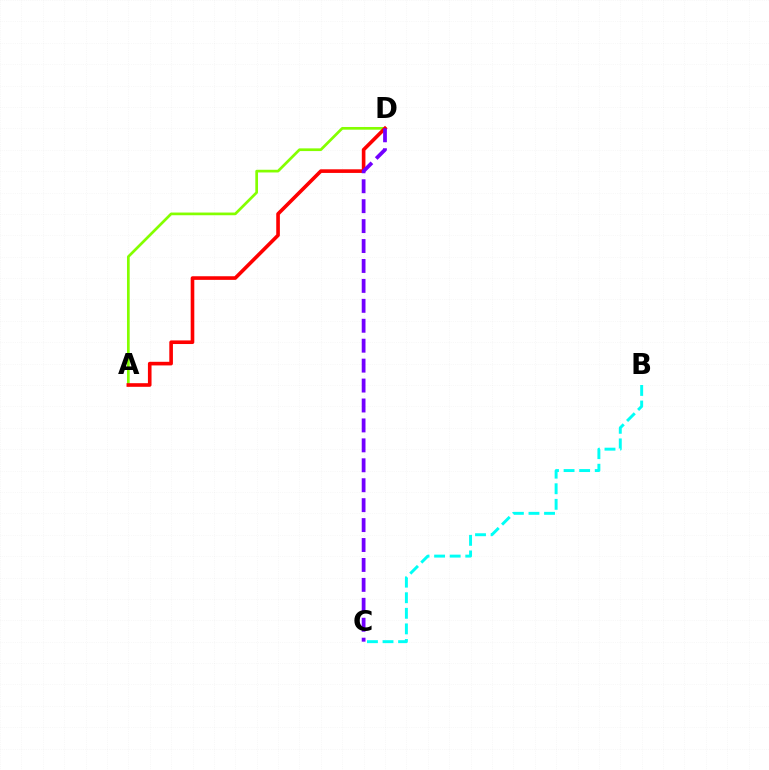{('A', 'D'): [{'color': '#84ff00', 'line_style': 'solid', 'thickness': 1.95}, {'color': '#ff0000', 'line_style': 'solid', 'thickness': 2.61}], ('C', 'D'): [{'color': '#7200ff', 'line_style': 'dashed', 'thickness': 2.71}], ('B', 'C'): [{'color': '#00fff6', 'line_style': 'dashed', 'thickness': 2.12}]}